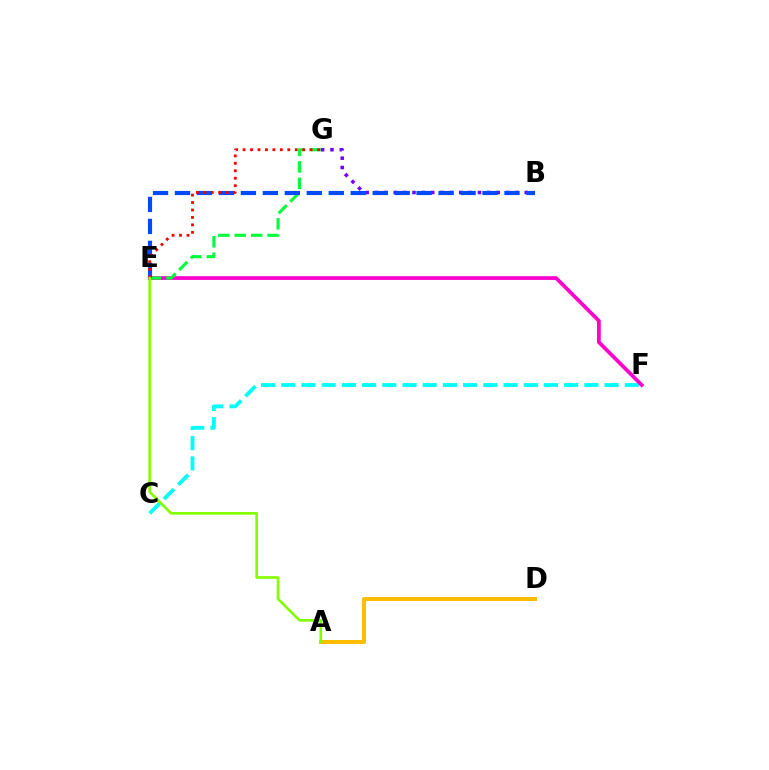{('C', 'F'): [{'color': '#00fff6', 'line_style': 'dashed', 'thickness': 2.74}], ('E', 'F'): [{'color': '#ff00cf', 'line_style': 'solid', 'thickness': 2.69}], ('E', 'G'): [{'color': '#00ff39', 'line_style': 'dashed', 'thickness': 2.23}, {'color': '#ff0000', 'line_style': 'dotted', 'thickness': 2.03}], ('B', 'G'): [{'color': '#7200ff', 'line_style': 'dotted', 'thickness': 2.54}], ('B', 'E'): [{'color': '#004bff', 'line_style': 'dashed', 'thickness': 2.98}], ('A', 'D'): [{'color': '#ffbd00', 'line_style': 'solid', 'thickness': 2.88}], ('A', 'E'): [{'color': '#84ff00', 'line_style': 'solid', 'thickness': 1.92}]}